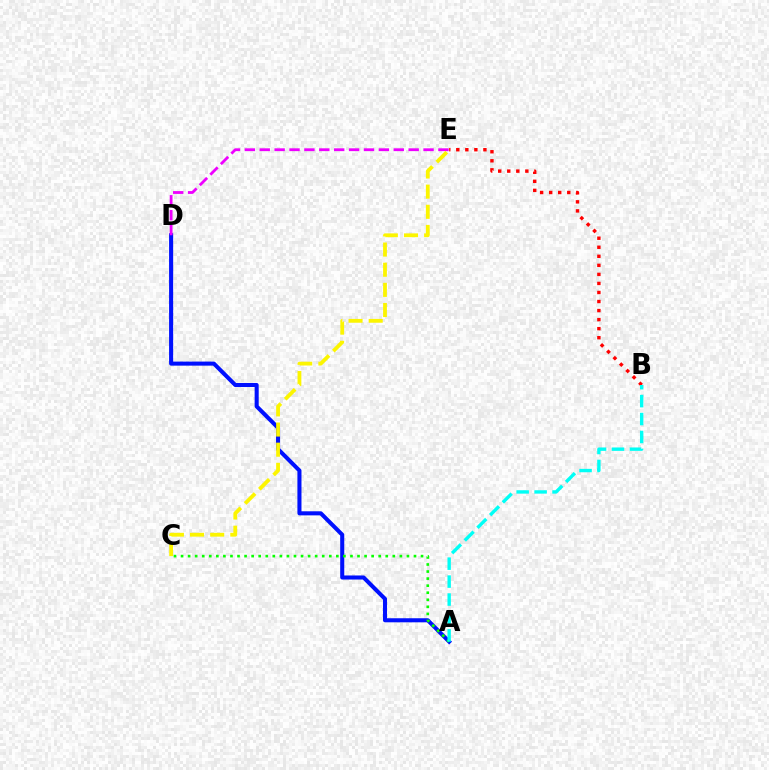{('A', 'D'): [{'color': '#0010ff', 'line_style': 'solid', 'thickness': 2.93}], ('D', 'E'): [{'color': '#ee00ff', 'line_style': 'dashed', 'thickness': 2.02}], ('A', 'C'): [{'color': '#08ff00', 'line_style': 'dotted', 'thickness': 1.92}], ('B', 'E'): [{'color': '#ff0000', 'line_style': 'dotted', 'thickness': 2.46}], ('C', 'E'): [{'color': '#fcf500', 'line_style': 'dashed', 'thickness': 2.74}], ('A', 'B'): [{'color': '#00fff6', 'line_style': 'dashed', 'thickness': 2.44}]}